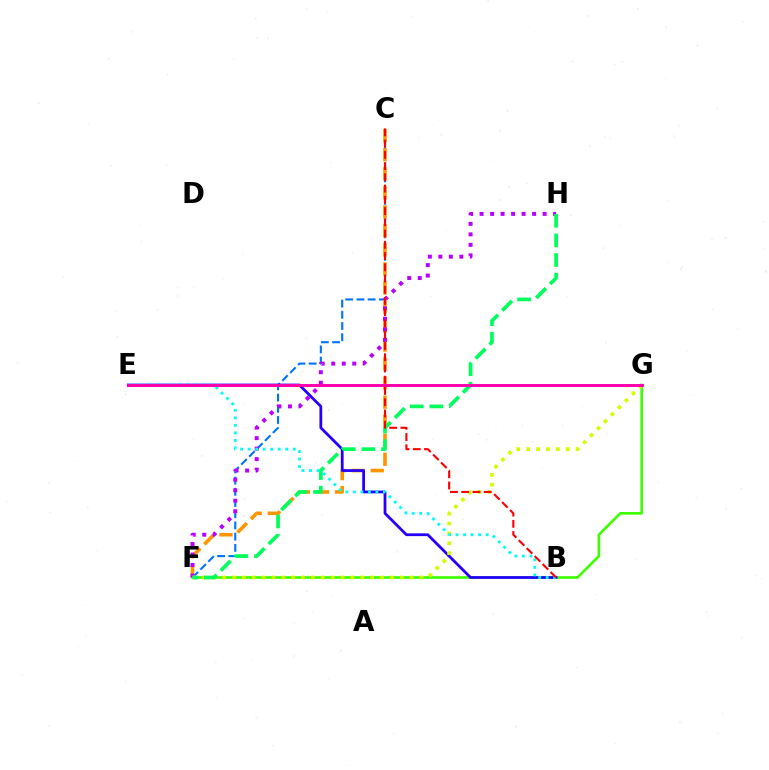{('F', 'G'): [{'color': '#3dff00', 'line_style': 'solid', 'thickness': 1.9}, {'color': '#d1ff00', 'line_style': 'dotted', 'thickness': 2.68}], ('C', 'F'): [{'color': '#0074ff', 'line_style': 'dashed', 'thickness': 1.52}, {'color': '#ff9400', 'line_style': 'dashed', 'thickness': 2.59}], ('F', 'H'): [{'color': '#b900ff', 'line_style': 'dotted', 'thickness': 2.85}, {'color': '#00ff5c', 'line_style': 'dashed', 'thickness': 2.67}], ('B', 'E'): [{'color': '#2500ff', 'line_style': 'solid', 'thickness': 2.0}, {'color': '#00fff6', 'line_style': 'dotted', 'thickness': 2.04}], ('E', 'G'): [{'color': '#ff00ac', 'line_style': 'solid', 'thickness': 2.13}], ('B', 'C'): [{'color': '#ff0000', 'line_style': 'dashed', 'thickness': 1.53}]}